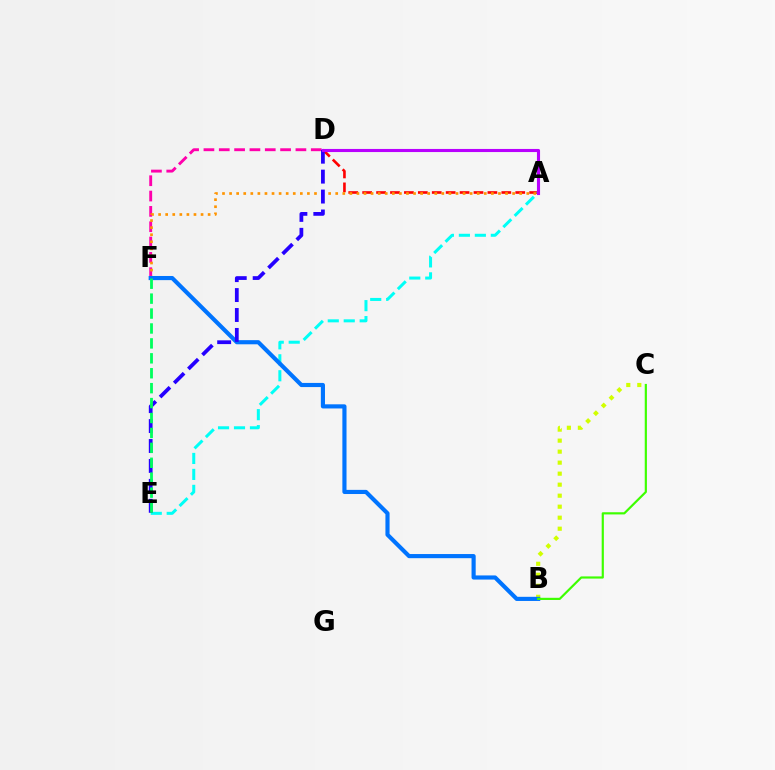{('A', 'D'): [{'color': '#ff0000', 'line_style': 'dashed', 'thickness': 1.89}, {'color': '#b900ff', 'line_style': 'solid', 'thickness': 2.23}], ('B', 'C'): [{'color': '#d1ff00', 'line_style': 'dotted', 'thickness': 2.99}, {'color': '#3dff00', 'line_style': 'solid', 'thickness': 1.57}], ('D', 'F'): [{'color': '#ff00ac', 'line_style': 'dashed', 'thickness': 2.08}], ('A', 'F'): [{'color': '#ff9400', 'line_style': 'dotted', 'thickness': 1.92}], ('A', 'E'): [{'color': '#00fff6', 'line_style': 'dashed', 'thickness': 2.17}], ('B', 'F'): [{'color': '#0074ff', 'line_style': 'solid', 'thickness': 2.98}], ('D', 'E'): [{'color': '#2500ff', 'line_style': 'dashed', 'thickness': 2.71}], ('E', 'F'): [{'color': '#00ff5c', 'line_style': 'dashed', 'thickness': 2.03}]}